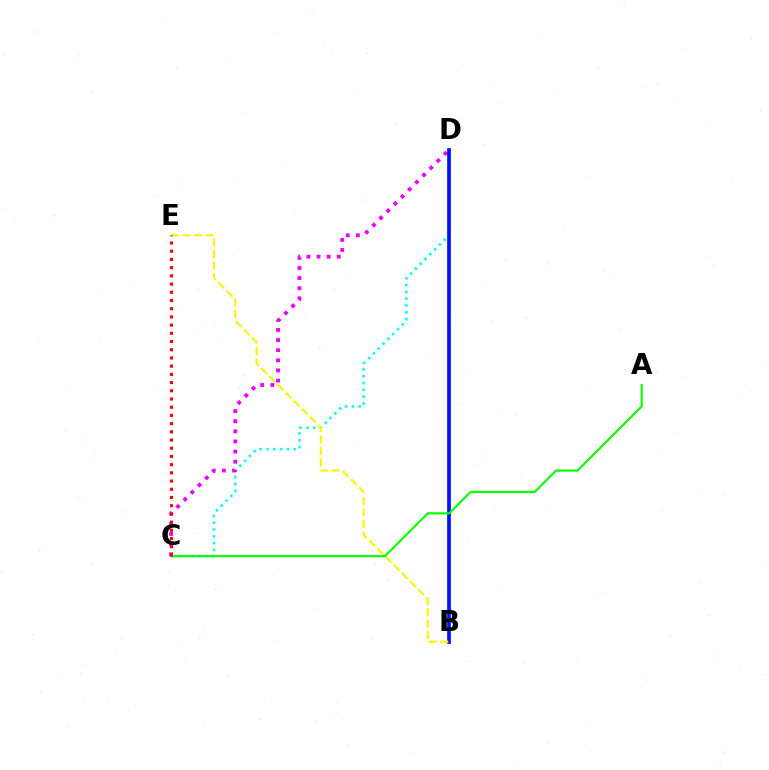{('C', 'D'): [{'color': '#00fff6', 'line_style': 'dotted', 'thickness': 1.85}, {'color': '#ee00ff', 'line_style': 'dotted', 'thickness': 2.75}], ('B', 'D'): [{'color': '#0010ff', 'line_style': 'solid', 'thickness': 2.66}], ('B', 'E'): [{'color': '#fcf500', 'line_style': 'dashed', 'thickness': 1.56}], ('A', 'C'): [{'color': '#08ff00', 'line_style': 'solid', 'thickness': 1.55}], ('C', 'E'): [{'color': '#ff0000', 'line_style': 'dotted', 'thickness': 2.23}]}